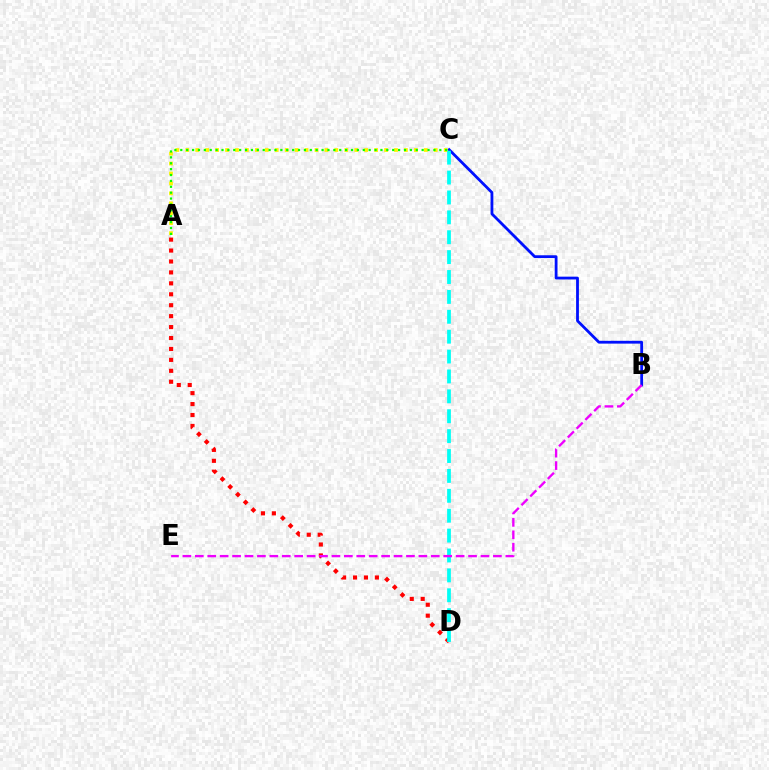{('B', 'C'): [{'color': '#0010ff', 'line_style': 'solid', 'thickness': 2.01}], ('A', 'D'): [{'color': '#ff0000', 'line_style': 'dotted', 'thickness': 2.97}], ('A', 'C'): [{'color': '#fcf500', 'line_style': 'dotted', 'thickness': 2.7}, {'color': '#08ff00', 'line_style': 'dotted', 'thickness': 1.6}], ('C', 'D'): [{'color': '#00fff6', 'line_style': 'dashed', 'thickness': 2.7}], ('B', 'E'): [{'color': '#ee00ff', 'line_style': 'dashed', 'thickness': 1.69}]}